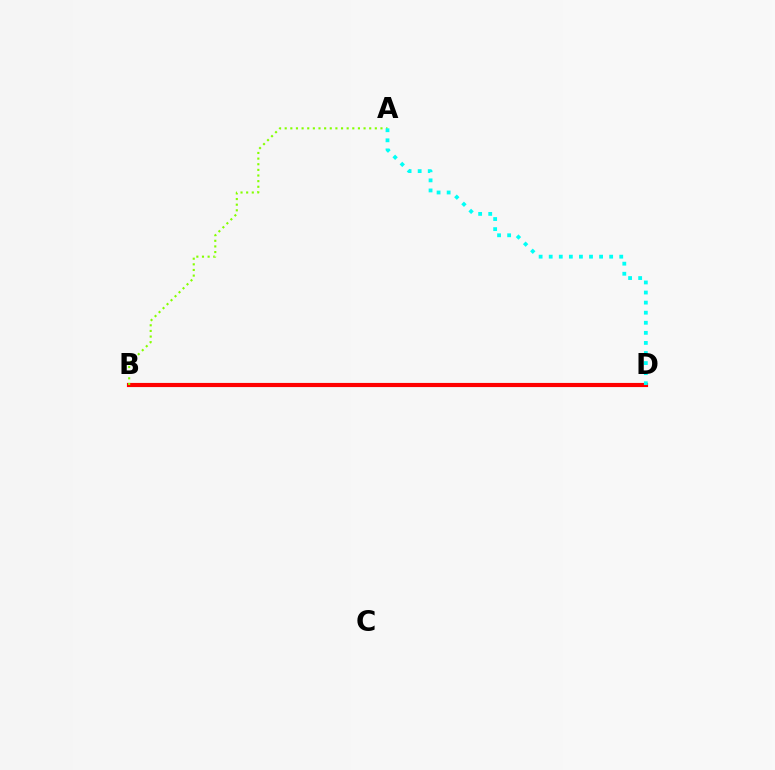{('B', 'D'): [{'color': '#7200ff', 'line_style': 'dotted', 'thickness': 2.68}, {'color': '#ff0000', 'line_style': 'solid', 'thickness': 2.98}], ('A', 'B'): [{'color': '#84ff00', 'line_style': 'dotted', 'thickness': 1.53}], ('A', 'D'): [{'color': '#00fff6', 'line_style': 'dotted', 'thickness': 2.74}]}